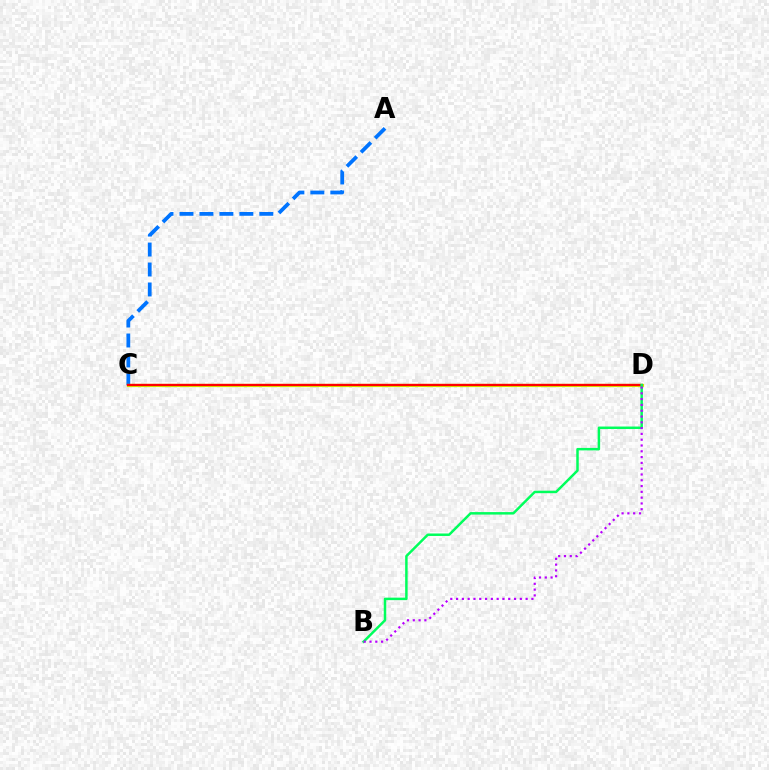{('A', 'C'): [{'color': '#0074ff', 'line_style': 'dashed', 'thickness': 2.71}], ('C', 'D'): [{'color': '#d1ff00', 'line_style': 'solid', 'thickness': 2.31}, {'color': '#ff0000', 'line_style': 'solid', 'thickness': 1.68}], ('B', 'D'): [{'color': '#00ff5c', 'line_style': 'solid', 'thickness': 1.79}, {'color': '#b900ff', 'line_style': 'dotted', 'thickness': 1.57}]}